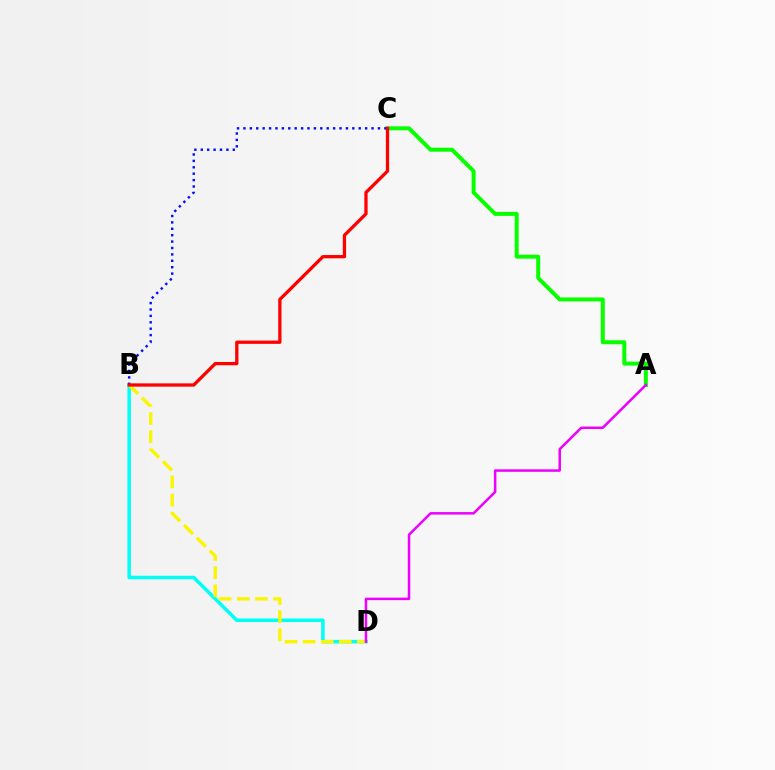{('A', 'C'): [{'color': '#08ff00', 'line_style': 'solid', 'thickness': 2.88}], ('B', 'D'): [{'color': '#00fff6', 'line_style': 'solid', 'thickness': 2.52}, {'color': '#fcf500', 'line_style': 'dashed', 'thickness': 2.46}], ('B', 'C'): [{'color': '#0010ff', 'line_style': 'dotted', 'thickness': 1.74}, {'color': '#ff0000', 'line_style': 'solid', 'thickness': 2.36}], ('A', 'D'): [{'color': '#ee00ff', 'line_style': 'solid', 'thickness': 1.8}]}